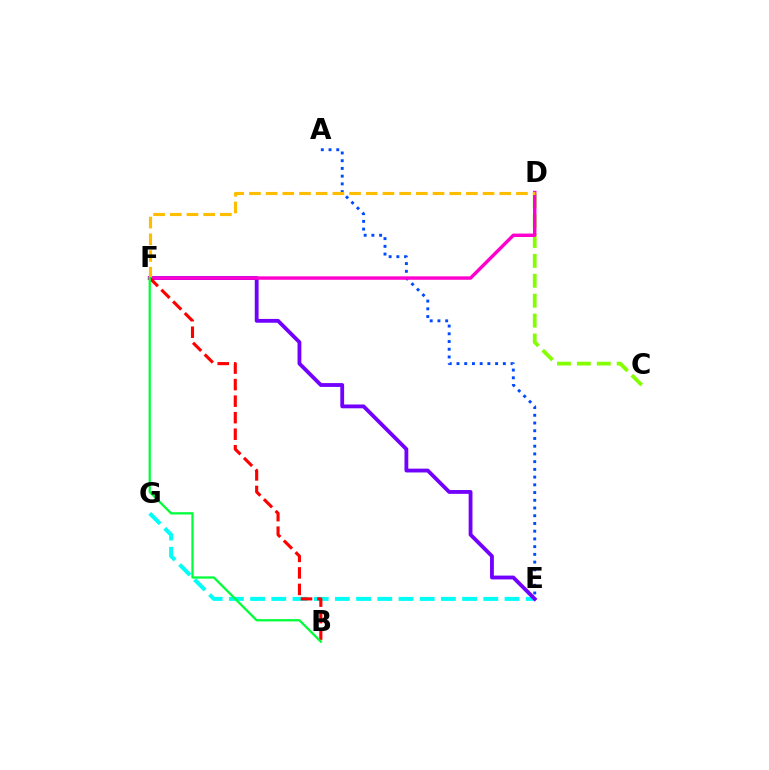{('C', 'D'): [{'color': '#84ff00', 'line_style': 'dashed', 'thickness': 2.7}], ('E', 'G'): [{'color': '#00fff6', 'line_style': 'dashed', 'thickness': 2.88}], ('E', 'F'): [{'color': '#7200ff', 'line_style': 'solid', 'thickness': 2.75}], ('A', 'E'): [{'color': '#004bff', 'line_style': 'dotted', 'thickness': 2.1}], ('D', 'F'): [{'color': '#ff00cf', 'line_style': 'solid', 'thickness': 2.46}, {'color': '#ffbd00', 'line_style': 'dashed', 'thickness': 2.27}], ('B', 'F'): [{'color': '#ff0000', 'line_style': 'dashed', 'thickness': 2.25}, {'color': '#00ff39', 'line_style': 'solid', 'thickness': 1.64}]}